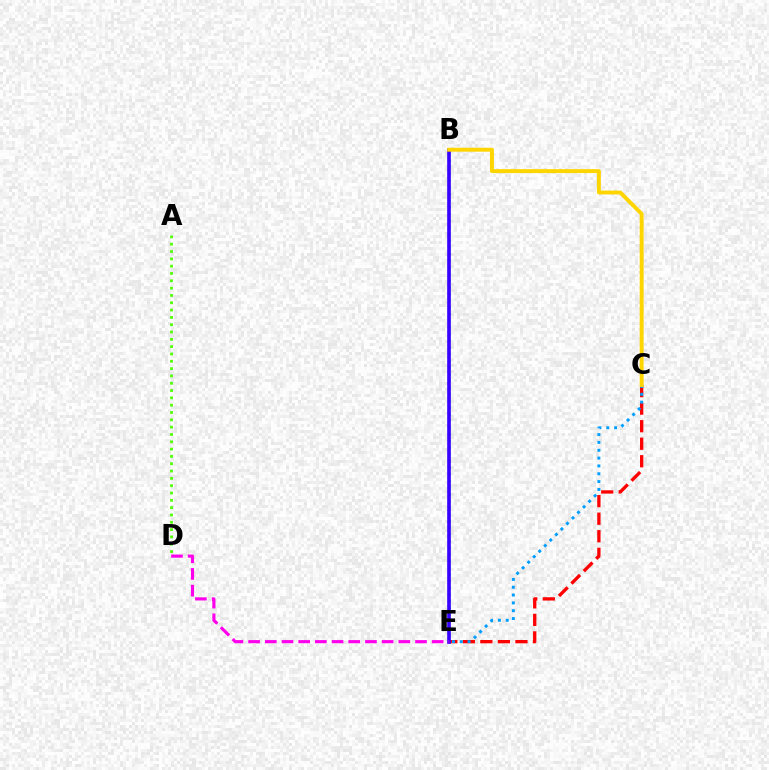{('A', 'D'): [{'color': '#4fff00', 'line_style': 'dotted', 'thickness': 1.99}], ('B', 'E'): [{'color': '#00ff86', 'line_style': 'dotted', 'thickness': 1.81}, {'color': '#3700ff', 'line_style': 'solid', 'thickness': 2.62}], ('C', 'E'): [{'color': '#ff0000', 'line_style': 'dashed', 'thickness': 2.38}, {'color': '#009eff', 'line_style': 'dotted', 'thickness': 2.13}], ('B', 'C'): [{'color': '#ffd500', 'line_style': 'solid', 'thickness': 2.83}], ('D', 'E'): [{'color': '#ff00ed', 'line_style': 'dashed', 'thickness': 2.27}]}